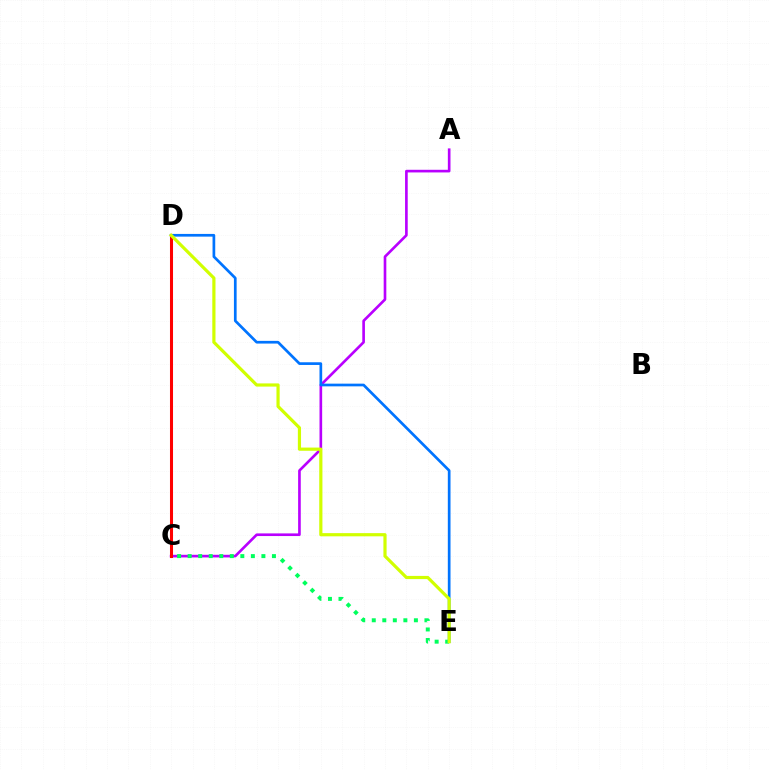{('A', 'C'): [{'color': '#b900ff', 'line_style': 'solid', 'thickness': 1.91}], ('C', 'D'): [{'color': '#ff0000', 'line_style': 'solid', 'thickness': 2.19}], ('C', 'E'): [{'color': '#00ff5c', 'line_style': 'dotted', 'thickness': 2.86}], ('D', 'E'): [{'color': '#0074ff', 'line_style': 'solid', 'thickness': 1.94}, {'color': '#d1ff00', 'line_style': 'solid', 'thickness': 2.29}]}